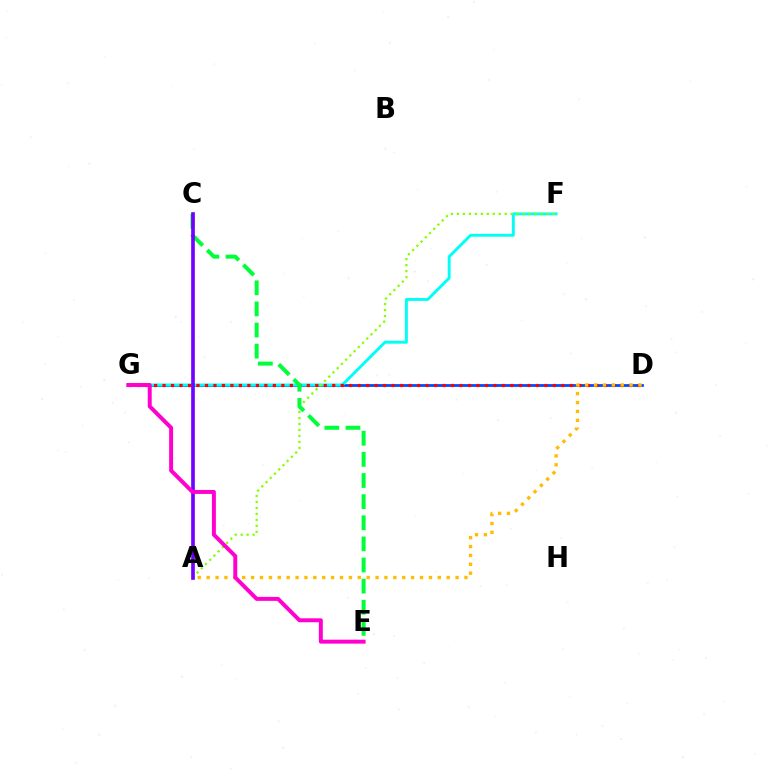{('D', 'G'): [{'color': '#004bff', 'line_style': 'solid', 'thickness': 1.98}, {'color': '#ff0000', 'line_style': 'dotted', 'thickness': 2.31}], ('F', 'G'): [{'color': '#00fff6', 'line_style': 'solid', 'thickness': 2.1}], ('A', 'D'): [{'color': '#ffbd00', 'line_style': 'dotted', 'thickness': 2.42}], ('A', 'F'): [{'color': '#84ff00', 'line_style': 'dotted', 'thickness': 1.62}], ('C', 'E'): [{'color': '#00ff39', 'line_style': 'dashed', 'thickness': 2.87}], ('A', 'C'): [{'color': '#7200ff', 'line_style': 'solid', 'thickness': 2.64}], ('E', 'G'): [{'color': '#ff00cf', 'line_style': 'solid', 'thickness': 2.85}]}